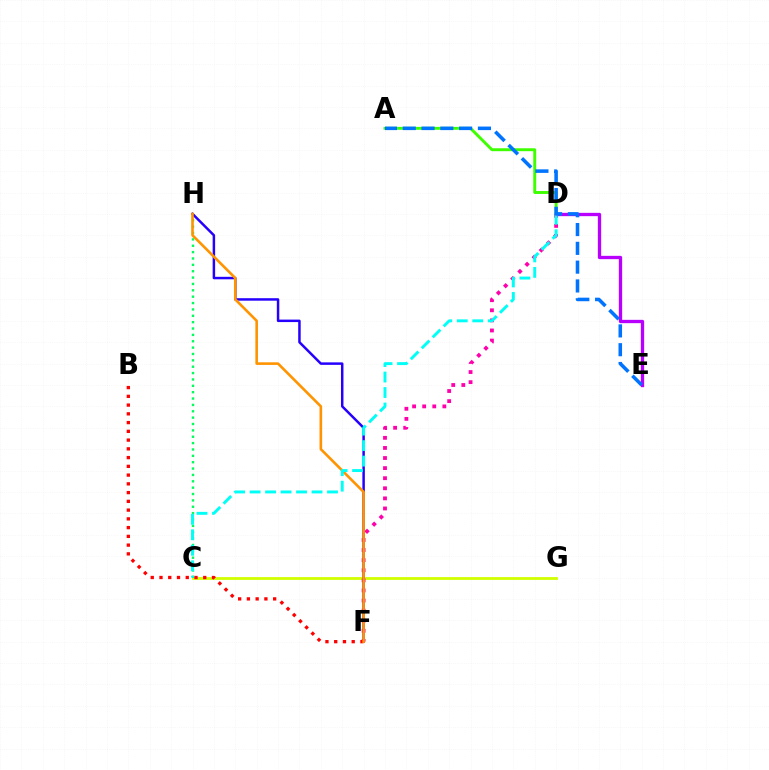{('A', 'D'): [{'color': '#3dff00', 'line_style': 'solid', 'thickness': 2.1}], ('C', 'G'): [{'color': '#d1ff00', 'line_style': 'solid', 'thickness': 2.02}], ('D', 'E'): [{'color': '#b900ff', 'line_style': 'solid', 'thickness': 2.38}], ('C', 'H'): [{'color': '#00ff5c', 'line_style': 'dotted', 'thickness': 1.73}], ('D', 'F'): [{'color': '#ff00ac', 'line_style': 'dotted', 'thickness': 2.74}], ('F', 'H'): [{'color': '#2500ff', 'line_style': 'solid', 'thickness': 1.79}, {'color': '#ff9400', 'line_style': 'solid', 'thickness': 1.88}], ('B', 'F'): [{'color': '#ff0000', 'line_style': 'dotted', 'thickness': 2.38}], ('C', 'D'): [{'color': '#00fff6', 'line_style': 'dashed', 'thickness': 2.1}], ('A', 'E'): [{'color': '#0074ff', 'line_style': 'dashed', 'thickness': 2.55}]}